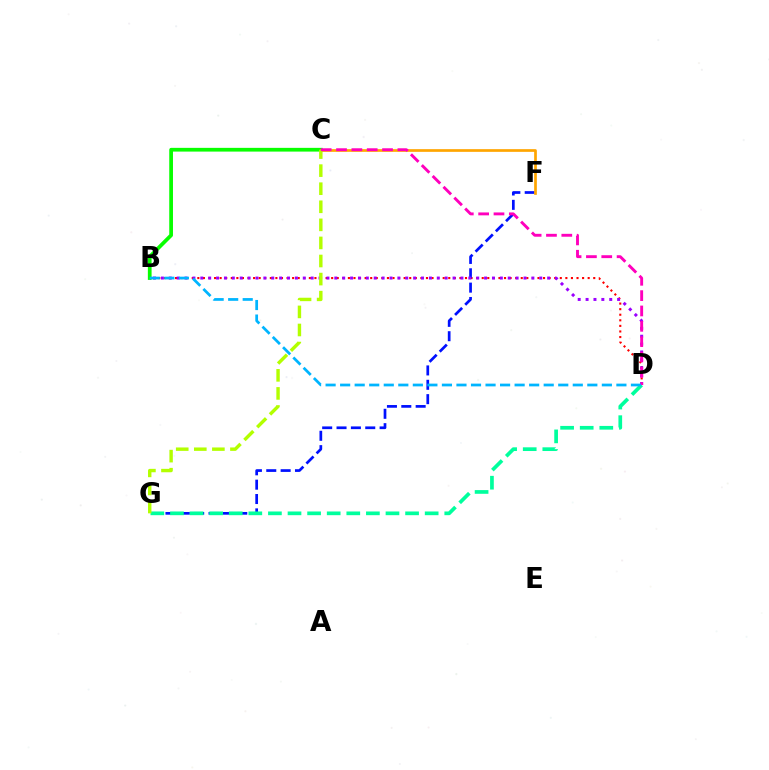{('B', 'C'): [{'color': '#08ff00', 'line_style': 'solid', 'thickness': 2.69}], ('B', 'D'): [{'color': '#ff0000', 'line_style': 'dotted', 'thickness': 1.52}, {'color': '#9b00ff', 'line_style': 'dotted', 'thickness': 2.14}, {'color': '#00b5ff', 'line_style': 'dashed', 'thickness': 1.98}], ('F', 'G'): [{'color': '#0010ff', 'line_style': 'dashed', 'thickness': 1.95}], ('C', 'F'): [{'color': '#ffa500', 'line_style': 'solid', 'thickness': 1.94}], ('D', 'G'): [{'color': '#00ff9d', 'line_style': 'dashed', 'thickness': 2.66}], ('C', 'G'): [{'color': '#b3ff00', 'line_style': 'dashed', 'thickness': 2.46}], ('C', 'D'): [{'color': '#ff00bd', 'line_style': 'dashed', 'thickness': 2.08}]}